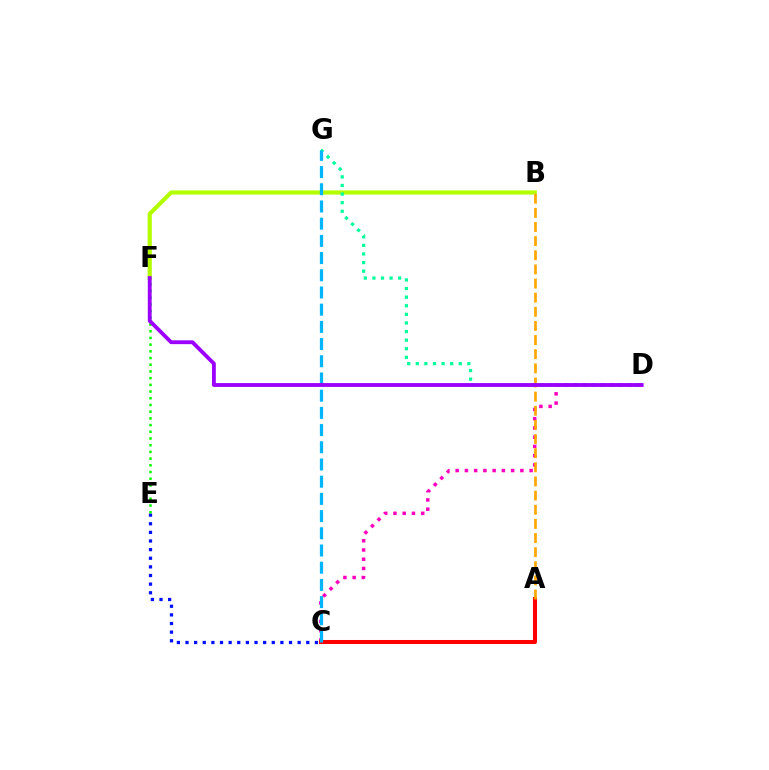{('C', 'E'): [{'color': '#0010ff', 'line_style': 'dotted', 'thickness': 2.34}], ('C', 'D'): [{'color': '#ff00bd', 'line_style': 'dotted', 'thickness': 2.51}], ('B', 'F'): [{'color': '#b3ff00', 'line_style': 'solid', 'thickness': 3.0}], ('A', 'C'): [{'color': '#ff0000', 'line_style': 'solid', 'thickness': 2.91}], ('E', 'F'): [{'color': '#08ff00', 'line_style': 'dotted', 'thickness': 1.82}], ('D', 'G'): [{'color': '#00ff9d', 'line_style': 'dotted', 'thickness': 2.34}], ('A', 'B'): [{'color': '#ffa500', 'line_style': 'dashed', 'thickness': 1.92}], ('C', 'G'): [{'color': '#00b5ff', 'line_style': 'dashed', 'thickness': 2.34}], ('D', 'F'): [{'color': '#9b00ff', 'line_style': 'solid', 'thickness': 2.77}]}